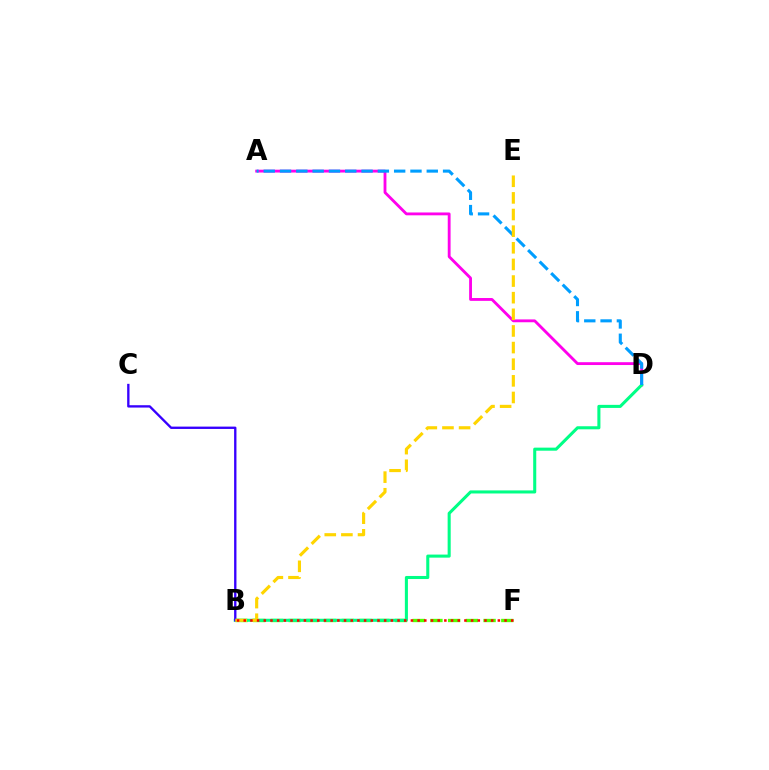{('B', 'F'): [{'color': '#4fff00', 'line_style': 'dashed', 'thickness': 2.41}, {'color': '#ff0000', 'line_style': 'dotted', 'thickness': 1.82}], ('A', 'D'): [{'color': '#ff00ed', 'line_style': 'solid', 'thickness': 2.04}, {'color': '#009eff', 'line_style': 'dashed', 'thickness': 2.22}], ('B', 'D'): [{'color': '#00ff86', 'line_style': 'solid', 'thickness': 2.21}], ('B', 'C'): [{'color': '#3700ff', 'line_style': 'solid', 'thickness': 1.69}], ('B', 'E'): [{'color': '#ffd500', 'line_style': 'dashed', 'thickness': 2.26}]}